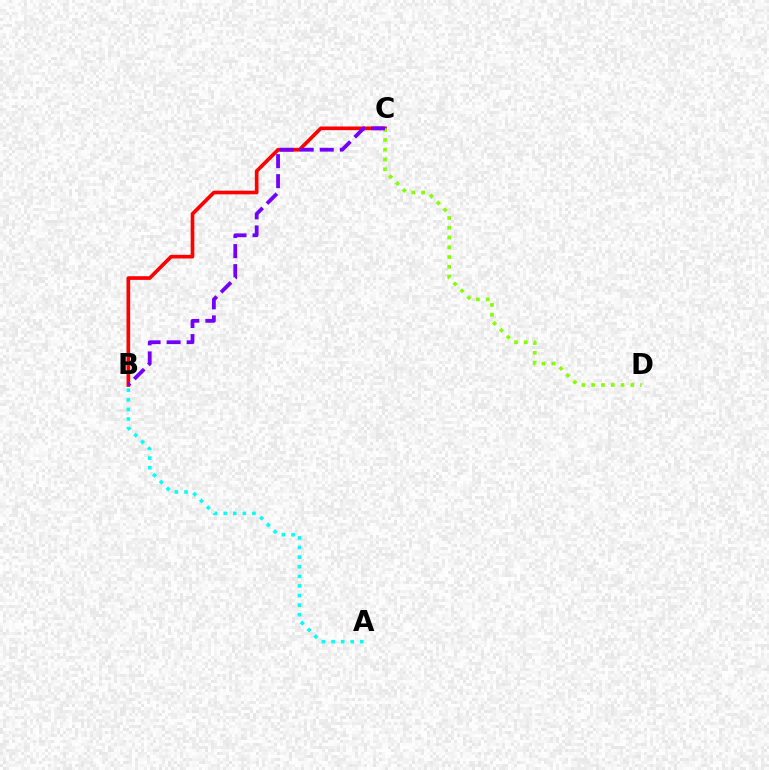{('B', 'C'): [{'color': '#ff0000', 'line_style': 'solid', 'thickness': 2.64}, {'color': '#7200ff', 'line_style': 'dashed', 'thickness': 2.72}], ('C', 'D'): [{'color': '#84ff00', 'line_style': 'dotted', 'thickness': 2.65}], ('A', 'B'): [{'color': '#00fff6', 'line_style': 'dotted', 'thickness': 2.61}]}